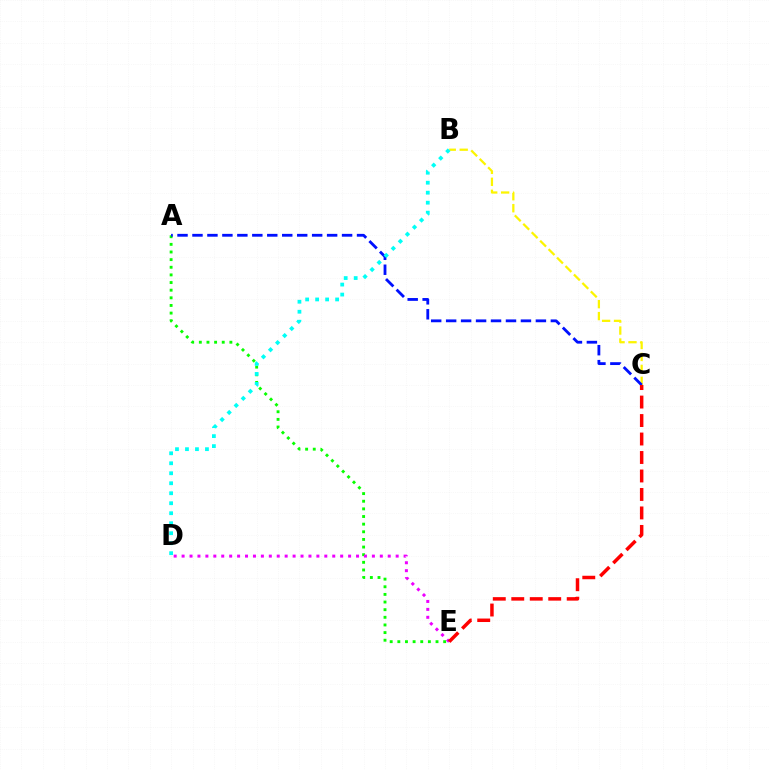{('A', 'E'): [{'color': '#08ff00', 'line_style': 'dotted', 'thickness': 2.07}], ('B', 'C'): [{'color': '#fcf500', 'line_style': 'dashed', 'thickness': 1.62}], ('A', 'C'): [{'color': '#0010ff', 'line_style': 'dashed', 'thickness': 2.03}], ('D', 'E'): [{'color': '#ee00ff', 'line_style': 'dotted', 'thickness': 2.15}], ('C', 'E'): [{'color': '#ff0000', 'line_style': 'dashed', 'thickness': 2.51}], ('B', 'D'): [{'color': '#00fff6', 'line_style': 'dotted', 'thickness': 2.71}]}